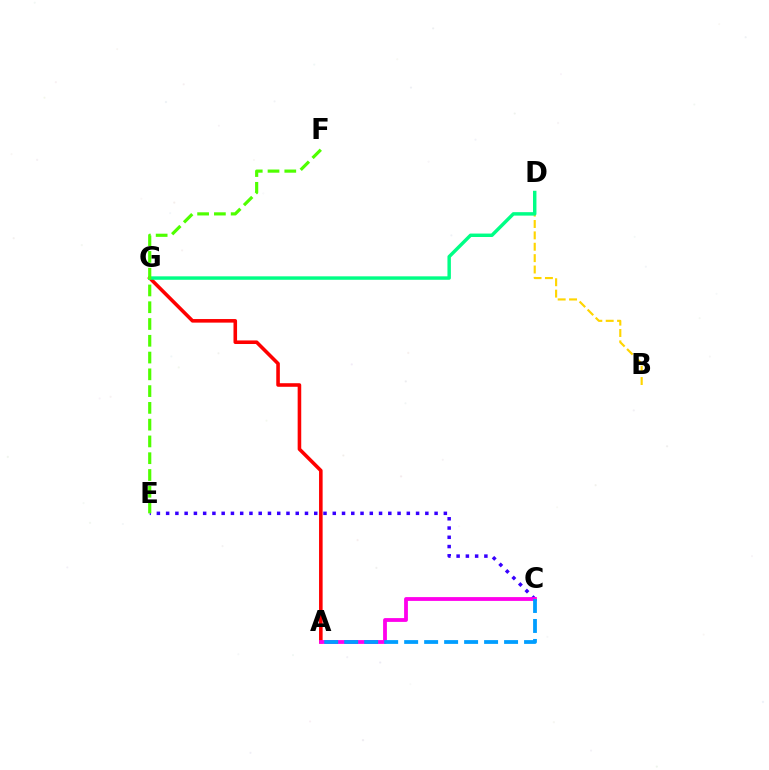{('B', 'D'): [{'color': '#ffd500', 'line_style': 'dashed', 'thickness': 1.55}], ('A', 'G'): [{'color': '#ff0000', 'line_style': 'solid', 'thickness': 2.58}], ('C', 'E'): [{'color': '#3700ff', 'line_style': 'dotted', 'thickness': 2.52}], ('D', 'G'): [{'color': '#00ff86', 'line_style': 'solid', 'thickness': 2.48}], ('A', 'C'): [{'color': '#ff00ed', 'line_style': 'solid', 'thickness': 2.74}, {'color': '#009eff', 'line_style': 'dashed', 'thickness': 2.71}], ('E', 'F'): [{'color': '#4fff00', 'line_style': 'dashed', 'thickness': 2.28}]}